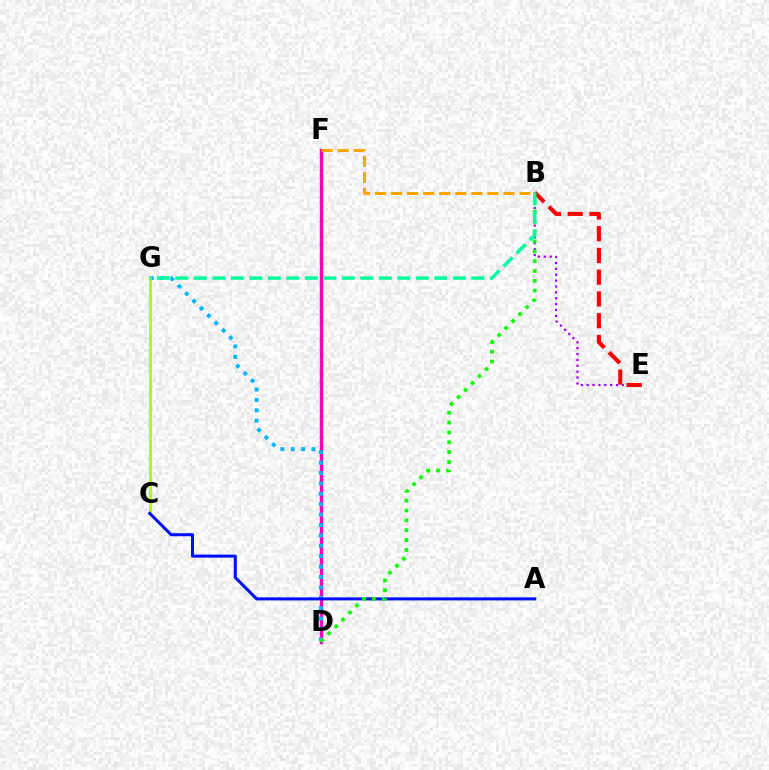{('D', 'F'): [{'color': '#ff00bd', 'line_style': 'solid', 'thickness': 2.46}], ('D', 'G'): [{'color': '#00b5ff', 'line_style': 'dotted', 'thickness': 2.82}], ('C', 'G'): [{'color': '#b3ff00', 'line_style': 'solid', 'thickness': 2.18}], ('A', 'C'): [{'color': '#0010ff', 'line_style': 'solid', 'thickness': 2.19}], ('B', 'E'): [{'color': '#9b00ff', 'line_style': 'dotted', 'thickness': 1.6}, {'color': '#ff0000', 'line_style': 'dashed', 'thickness': 2.95}], ('B', 'D'): [{'color': '#08ff00', 'line_style': 'dotted', 'thickness': 2.68}], ('B', 'F'): [{'color': '#ffa500', 'line_style': 'dashed', 'thickness': 2.18}], ('B', 'G'): [{'color': '#00ff9d', 'line_style': 'dashed', 'thickness': 2.51}]}